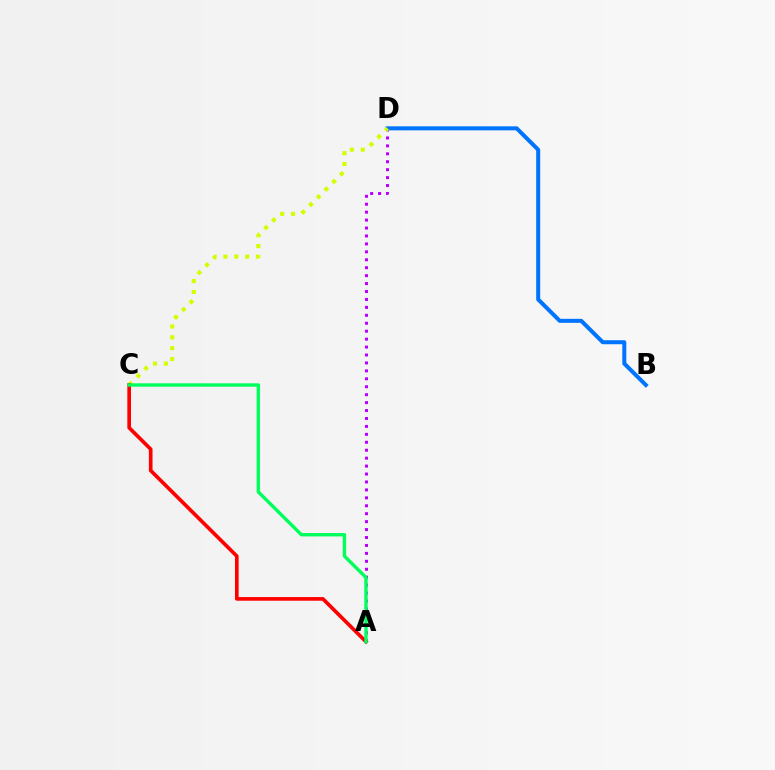{('A', 'D'): [{'color': '#b900ff', 'line_style': 'dotted', 'thickness': 2.16}], ('B', 'D'): [{'color': '#0074ff', 'line_style': 'solid', 'thickness': 2.89}], ('C', 'D'): [{'color': '#d1ff00', 'line_style': 'dotted', 'thickness': 2.95}], ('A', 'C'): [{'color': '#ff0000', 'line_style': 'solid', 'thickness': 2.64}, {'color': '#00ff5c', 'line_style': 'solid', 'thickness': 2.44}]}